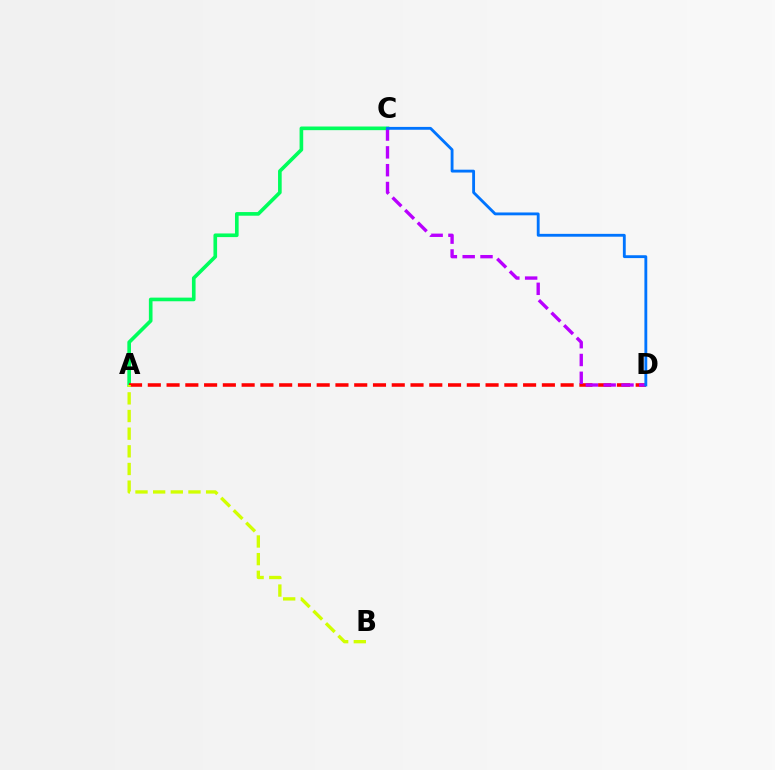{('A', 'C'): [{'color': '#00ff5c', 'line_style': 'solid', 'thickness': 2.62}], ('A', 'D'): [{'color': '#ff0000', 'line_style': 'dashed', 'thickness': 2.55}], ('C', 'D'): [{'color': '#b900ff', 'line_style': 'dashed', 'thickness': 2.42}, {'color': '#0074ff', 'line_style': 'solid', 'thickness': 2.05}], ('A', 'B'): [{'color': '#d1ff00', 'line_style': 'dashed', 'thickness': 2.4}]}